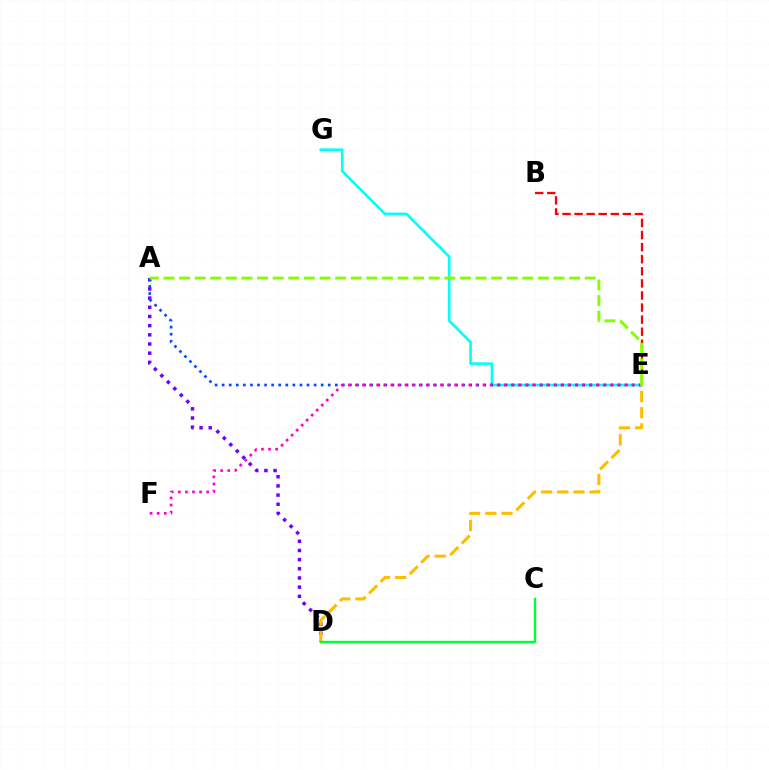{('E', 'G'): [{'color': '#00fff6', 'line_style': 'solid', 'thickness': 1.88}], ('A', 'D'): [{'color': '#7200ff', 'line_style': 'dotted', 'thickness': 2.49}], ('A', 'E'): [{'color': '#004bff', 'line_style': 'dotted', 'thickness': 1.92}, {'color': '#84ff00', 'line_style': 'dashed', 'thickness': 2.12}], ('B', 'E'): [{'color': '#ff0000', 'line_style': 'dashed', 'thickness': 1.64}], ('E', 'F'): [{'color': '#ff00cf', 'line_style': 'dotted', 'thickness': 1.93}], ('D', 'E'): [{'color': '#ffbd00', 'line_style': 'dashed', 'thickness': 2.2}], ('C', 'D'): [{'color': '#00ff39', 'line_style': 'solid', 'thickness': 1.71}]}